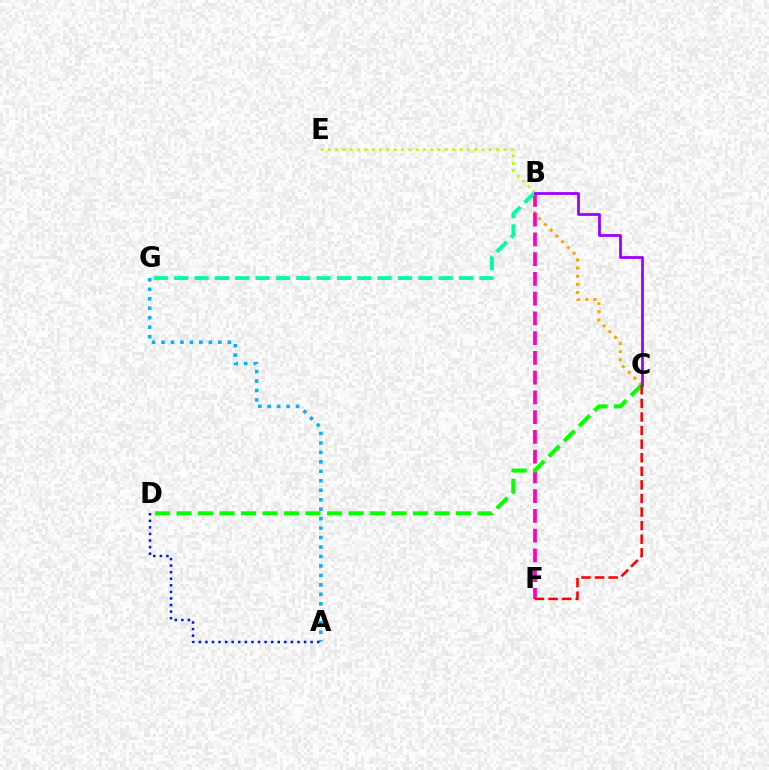{('A', 'G'): [{'color': '#00b5ff', 'line_style': 'dotted', 'thickness': 2.57}], ('A', 'D'): [{'color': '#0010ff', 'line_style': 'dotted', 'thickness': 1.79}], ('B', 'C'): [{'color': '#ffa500', 'line_style': 'dotted', 'thickness': 2.21}, {'color': '#9b00ff', 'line_style': 'solid', 'thickness': 1.99}], ('B', 'F'): [{'color': '#ff00bd', 'line_style': 'dashed', 'thickness': 2.68}], ('B', 'G'): [{'color': '#00ff9d', 'line_style': 'dashed', 'thickness': 2.76}], ('B', 'E'): [{'color': '#b3ff00', 'line_style': 'dotted', 'thickness': 1.99}], ('C', 'D'): [{'color': '#08ff00', 'line_style': 'dashed', 'thickness': 2.92}], ('C', 'F'): [{'color': '#ff0000', 'line_style': 'dashed', 'thickness': 1.84}]}